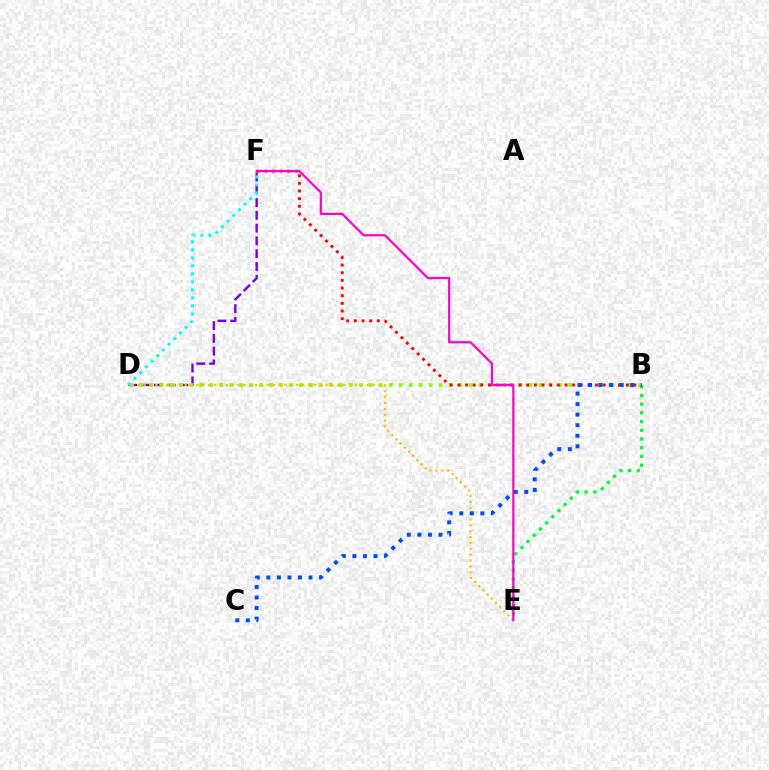{('D', 'F'): [{'color': '#7200ff', 'line_style': 'dashed', 'thickness': 1.74}, {'color': '#00fff6', 'line_style': 'dotted', 'thickness': 2.18}], ('B', 'D'): [{'color': '#84ff00', 'line_style': 'dotted', 'thickness': 2.71}], ('D', 'E'): [{'color': '#ffbd00', 'line_style': 'dotted', 'thickness': 1.6}], ('B', 'F'): [{'color': '#ff0000', 'line_style': 'dotted', 'thickness': 2.08}], ('B', 'E'): [{'color': '#00ff39', 'line_style': 'dotted', 'thickness': 2.37}], ('B', 'C'): [{'color': '#004bff', 'line_style': 'dotted', 'thickness': 2.87}], ('E', 'F'): [{'color': '#ff00cf', 'line_style': 'solid', 'thickness': 1.59}]}